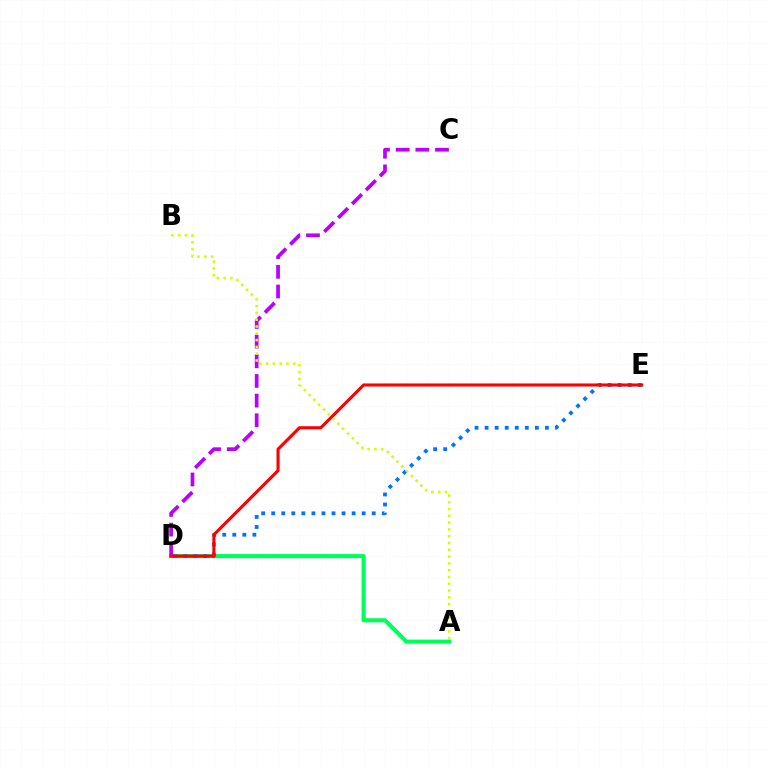{('A', 'D'): [{'color': '#00ff5c', 'line_style': 'solid', 'thickness': 2.95}], ('C', 'D'): [{'color': '#b900ff', 'line_style': 'dashed', 'thickness': 2.67}], ('D', 'E'): [{'color': '#0074ff', 'line_style': 'dotted', 'thickness': 2.73}, {'color': '#ff0000', 'line_style': 'solid', 'thickness': 2.24}], ('A', 'B'): [{'color': '#d1ff00', 'line_style': 'dotted', 'thickness': 1.85}]}